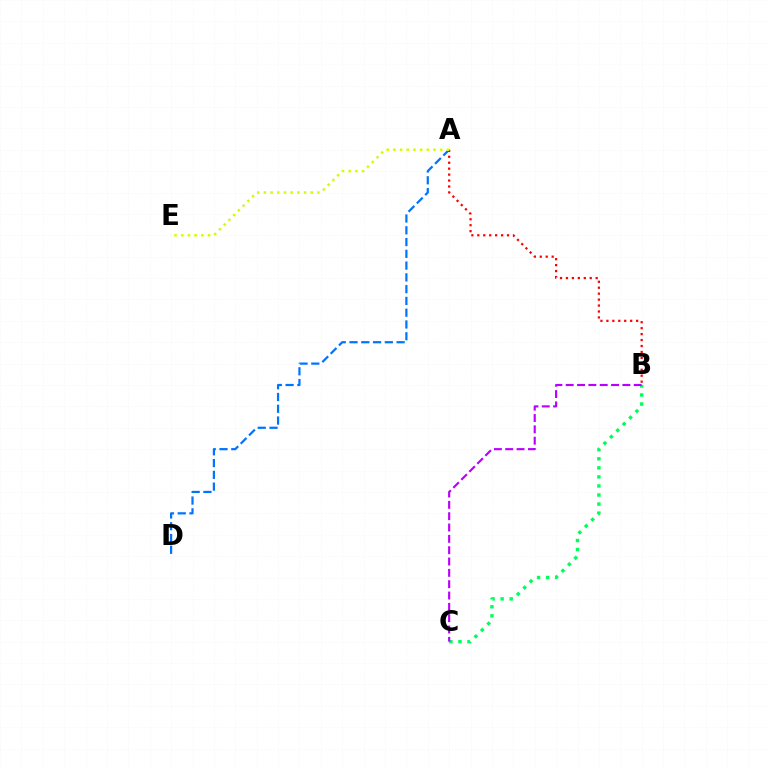{('B', 'C'): [{'color': '#00ff5c', 'line_style': 'dotted', 'thickness': 2.46}, {'color': '#b900ff', 'line_style': 'dashed', 'thickness': 1.54}], ('A', 'D'): [{'color': '#0074ff', 'line_style': 'dashed', 'thickness': 1.6}], ('A', 'B'): [{'color': '#ff0000', 'line_style': 'dotted', 'thickness': 1.62}], ('A', 'E'): [{'color': '#d1ff00', 'line_style': 'dotted', 'thickness': 1.82}]}